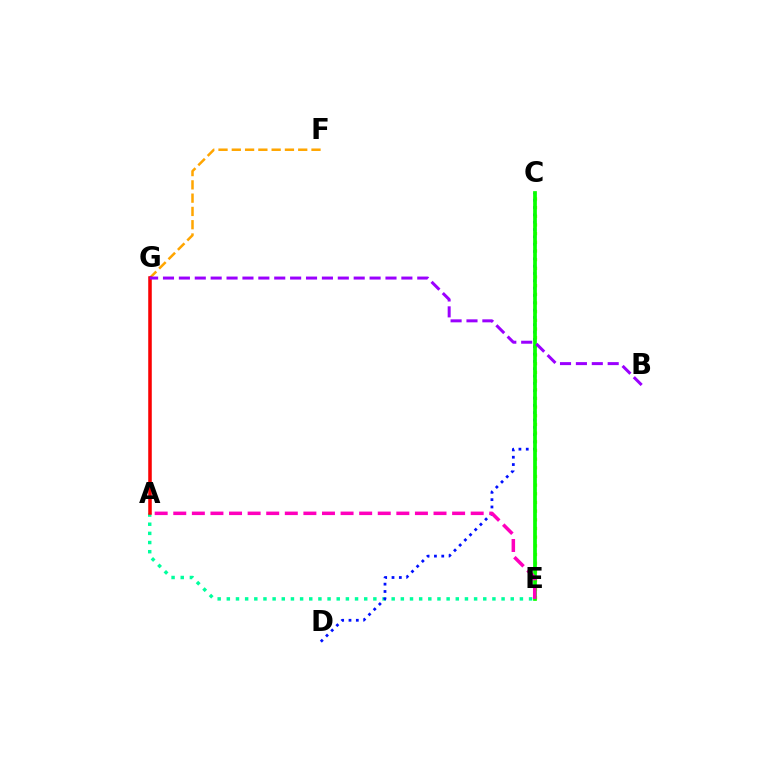{('A', 'G'): [{'color': '#00b5ff', 'line_style': 'solid', 'thickness': 1.62}, {'color': '#ff0000', 'line_style': 'solid', 'thickness': 2.52}], ('A', 'E'): [{'color': '#00ff9d', 'line_style': 'dotted', 'thickness': 2.49}, {'color': '#ff00bd', 'line_style': 'dashed', 'thickness': 2.53}], ('C', 'E'): [{'color': '#b3ff00', 'line_style': 'dotted', 'thickness': 2.36}, {'color': '#08ff00', 'line_style': 'solid', 'thickness': 2.68}], ('F', 'G'): [{'color': '#ffa500', 'line_style': 'dashed', 'thickness': 1.8}], ('C', 'D'): [{'color': '#0010ff', 'line_style': 'dotted', 'thickness': 1.99}], ('B', 'G'): [{'color': '#9b00ff', 'line_style': 'dashed', 'thickness': 2.16}]}